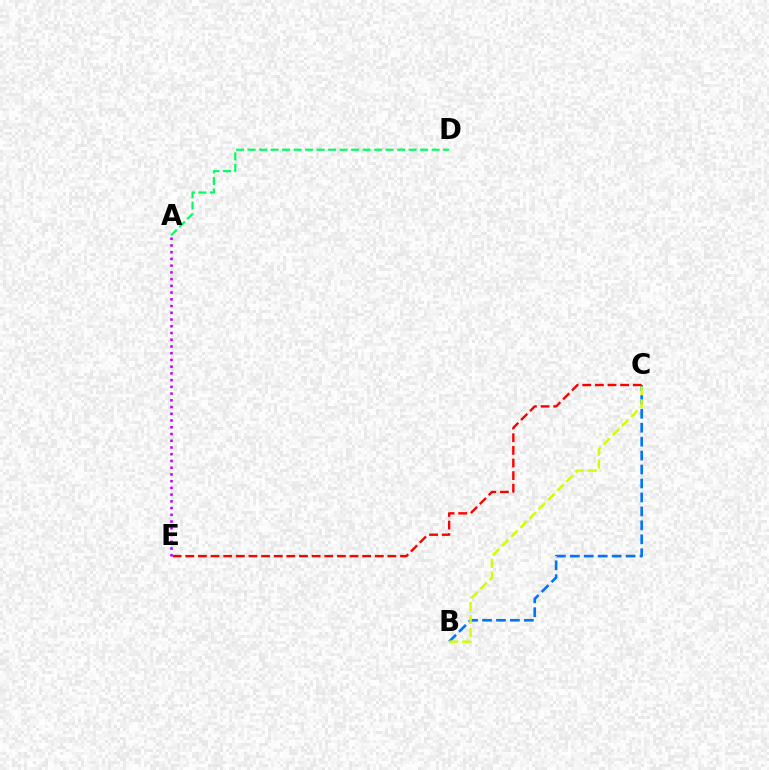{('B', 'C'): [{'color': '#0074ff', 'line_style': 'dashed', 'thickness': 1.89}, {'color': '#d1ff00', 'line_style': 'dashed', 'thickness': 1.77}], ('A', 'E'): [{'color': '#b900ff', 'line_style': 'dotted', 'thickness': 1.83}], ('C', 'E'): [{'color': '#ff0000', 'line_style': 'dashed', 'thickness': 1.72}], ('A', 'D'): [{'color': '#00ff5c', 'line_style': 'dashed', 'thickness': 1.56}]}